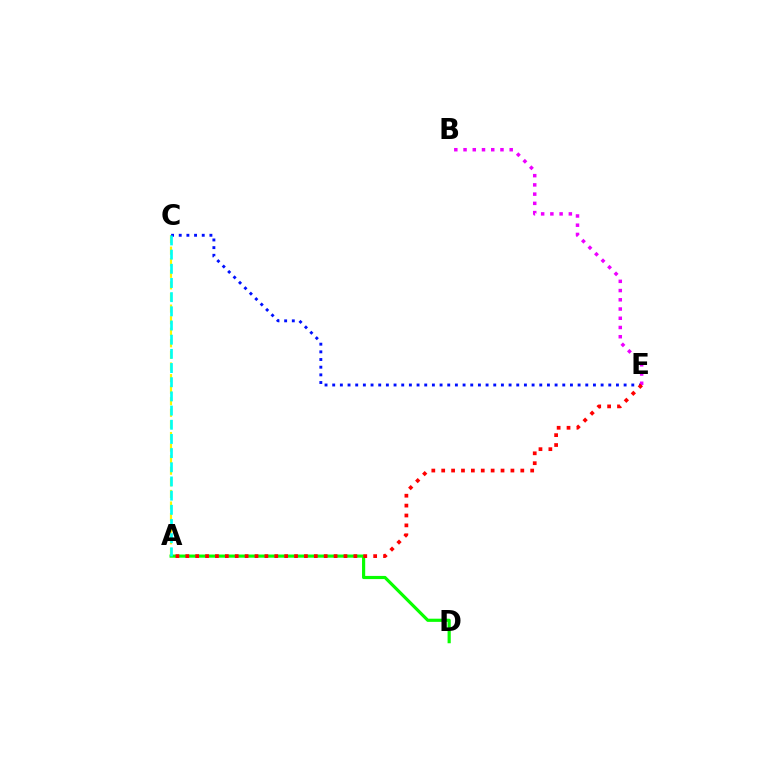{('A', 'C'): [{'color': '#fcf500', 'line_style': 'dashed', 'thickness': 1.57}, {'color': '#00fff6', 'line_style': 'dashed', 'thickness': 1.93}], ('A', 'D'): [{'color': '#08ff00', 'line_style': 'solid', 'thickness': 2.28}], ('C', 'E'): [{'color': '#0010ff', 'line_style': 'dotted', 'thickness': 2.08}], ('B', 'E'): [{'color': '#ee00ff', 'line_style': 'dotted', 'thickness': 2.51}], ('A', 'E'): [{'color': '#ff0000', 'line_style': 'dotted', 'thickness': 2.69}]}